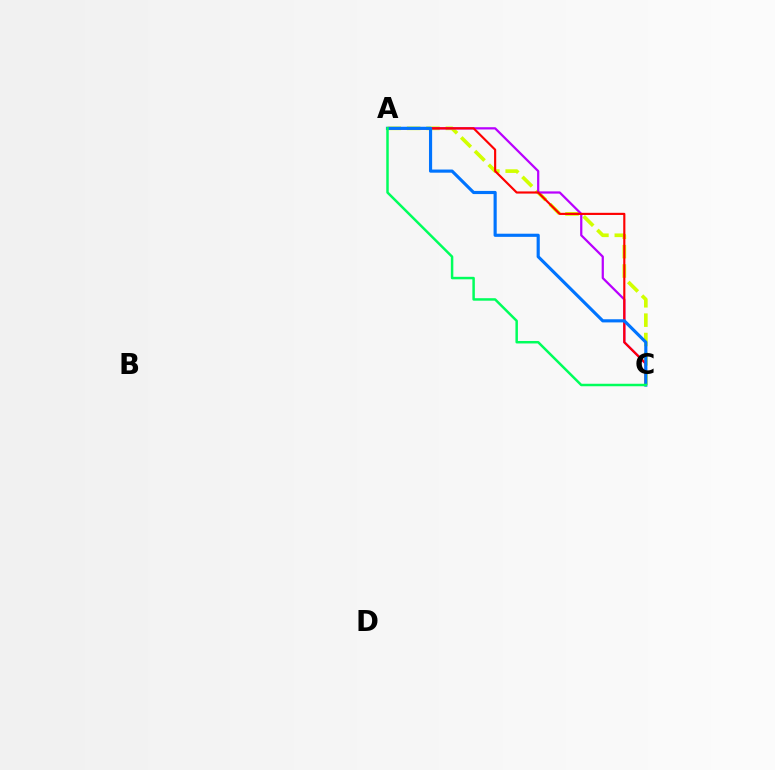{('A', 'C'): [{'color': '#d1ff00', 'line_style': 'dashed', 'thickness': 2.63}, {'color': '#b900ff', 'line_style': 'solid', 'thickness': 1.61}, {'color': '#ff0000', 'line_style': 'solid', 'thickness': 1.55}, {'color': '#0074ff', 'line_style': 'solid', 'thickness': 2.26}, {'color': '#00ff5c', 'line_style': 'solid', 'thickness': 1.79}]}